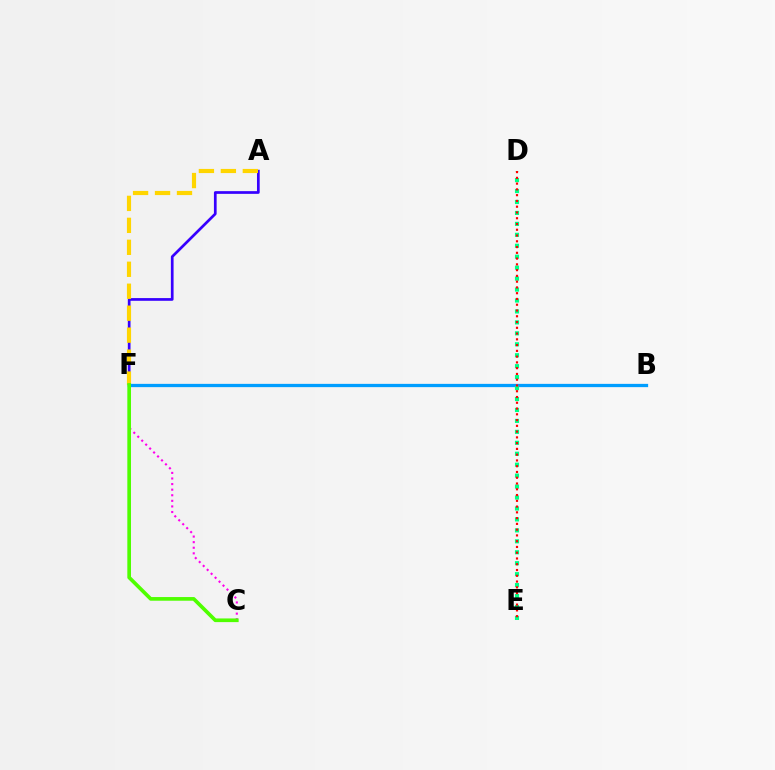{('C', 'F'): [{'color': '#ff00ed', 'line_style': 'dotted', 'thickness': 1.52}, {'color': '#4fff00', 'line_style': 'solid', 'thickness': 2.64}], ('A', 'F'): [{'color': '#3700ff', 'line_style': 'solid', 'thickness': 1.95}, {'color': '#ffd500', 'line_style': 'dashed', 'thickness': 2.98}], ('B', 'F'): [{'color': '#009eff', 'line_style': 'solid', 'thickness': 2.36}], ('D', 'E'): [{'color': '#00ff86', 'line_style': 'dotted', 'thickness': 2.97}, {'color': '#ff0000', 'line_style': 'dotted', 'thickness': 1.57}]}